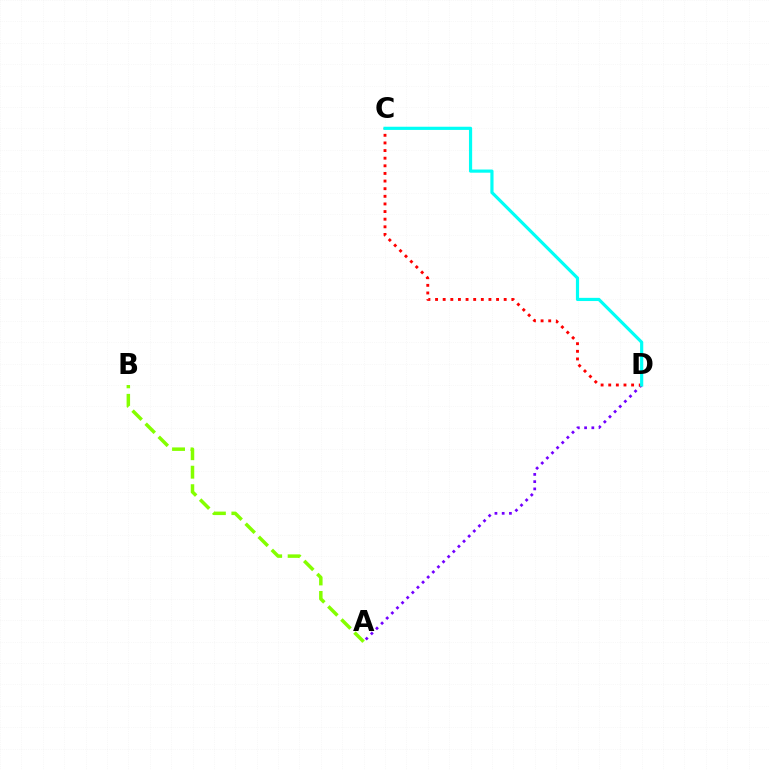{('A', 'D'): [{'color': '#7200ff', 'line_style': 'dotted', 'thickness': 1.97}], ('C', 'D'): [{'color': '#ff0000', 'line_style': 'dotted', 'thickness': 2.07}, {'color': '#00fff6', 'line_style': 'solid', 'thickness': 2.29}], ('A', 'B'): [{'color': '#84ff00', 'line_style': 'dashed', 'thickness': 2.51}]}